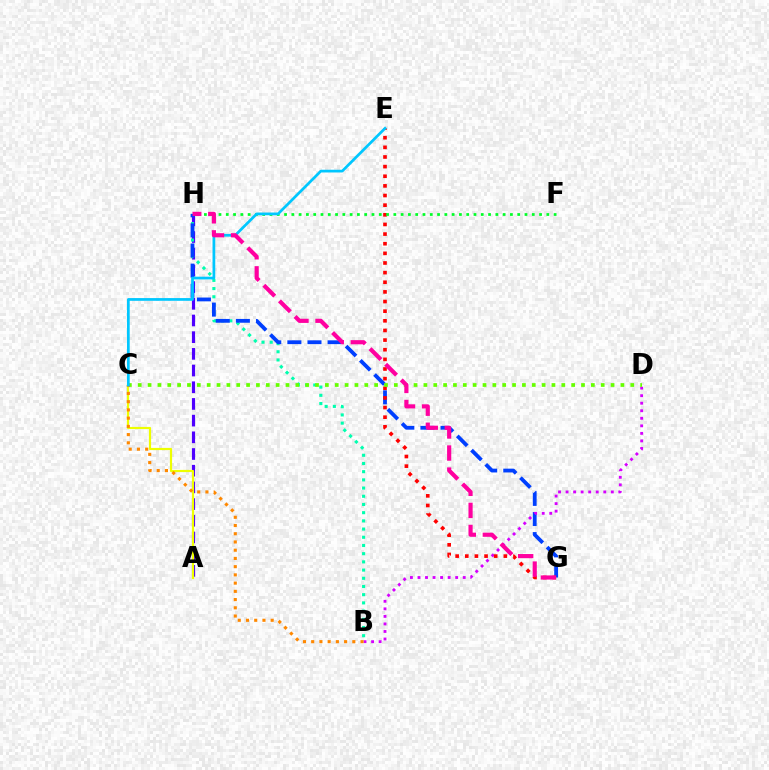{('A', 'H'): [{'color': '#4f00ff', 'line_style': 'dashed', 'thickness': 2.27}], ('B', 'H'): [{'color': '#00ffaf', 'line_style': 'dotted', 'thickness': 2.23}], ('G', 'H'): [{'color': '#003fff', 'line_style': 'dashed', 'thickness': 2.73}, {'color': '#ff00a0', 'line_style': 'dashed', 'thickness': 3.0}], ('A', 'C'): [{'color': '#eeff00', 'line_style': 'solid', 'thickness': 1.57}], ('B', 'D'): [{'color': '#d600ff', 'line_style': 'dotted', 'thickness': 2.05}], ('E', 'G'): [{'color': '#ff0000', 'line_style': 'dotted', 'thickness': 2.62}], ('C', 'D'): [{'color': '#66ff00', 'line_style': 'dotted', 'thickness': 2.68}], ('F', 'H'): [{'color': '#00ff27', 'line_style': 'dotted', 'thickness': 1.98}], ('B', 'C'): [{'color': '#ff8800', 'line_style': 'dotted', 'thickness': 2.24}], ('C', 'E'): [{'color': '#00c7ff', 'line_style': 'solid', 'thickness': 1.97}]}